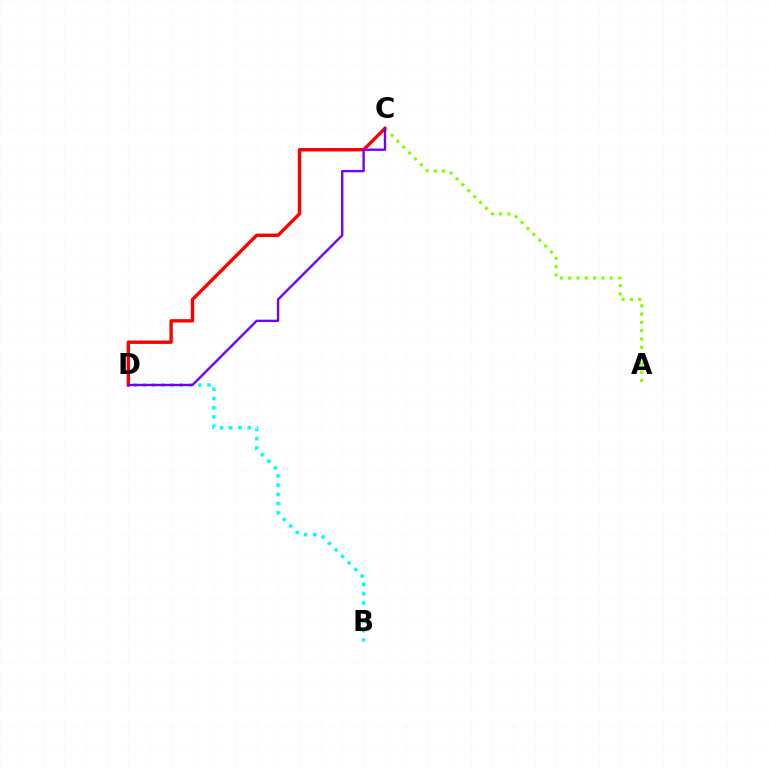{('B', 'D'): [{'color': '#00fff6', 'line_style': 'dotted', 'thickness': 2.5}], ('C', 'D'): [{'color': '#ff0000', 'line_style': 'solid', 'thickness': 2.43}, {'color': '#7200ff', 'line_style': 'solid', 'thickness': 1.7}], ('A', 'C'): [{'color': '#84ff00', 'line_style': 'dotted', 'thickness': 2.26}]}